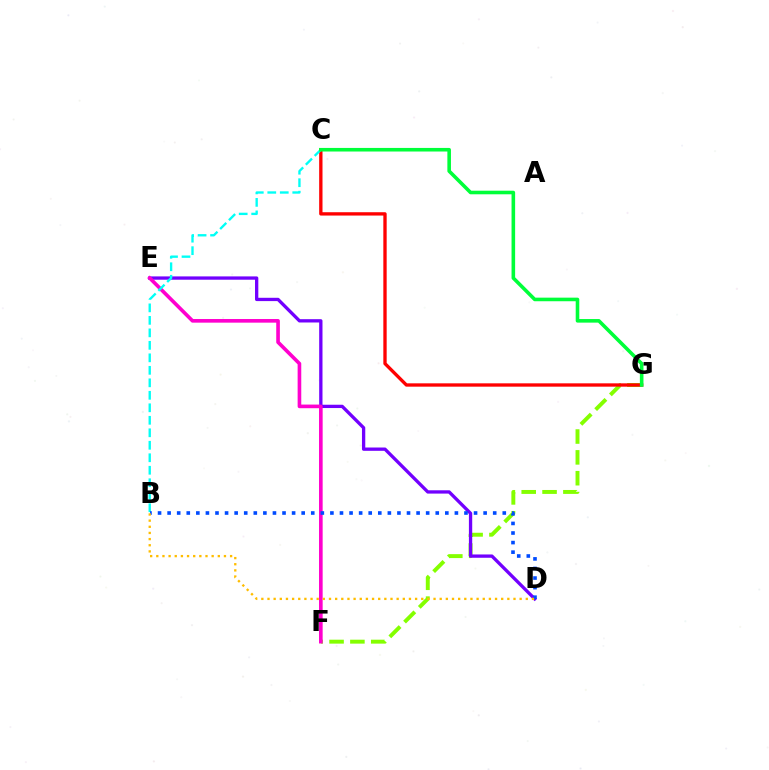{('F', 'G'): [{'color': '#84ff00', 'line_style': 'dashed', 'thickness': 2.83}], ('D', 'E'): [{'color': '#7200ff', 'line_style': 'solid', 'thickness': 2.38}], ('C', 'G'): [{'color': '#ff0000', 'line_style': 'solid', 'thickness': 2.4}, {'color': '#00ff39', 'line_style': 'solid', 'thickness': 2.58}], ('E', 'F'): [{'color': '#ff00cf', 'line_style': 'solid', 'thickness': 2.62}], ('B', 'C'): [{'color': '#00fff6', 'line_style': 'dashed', 'thickness': 1.7}], ('B', 'D'): [{'color': '#004bff', 'line_style': 'dotted', 'thickness': 2.6}, {'color': '#ffbd00', 'line_style': 'dotted', 'thickness': 1.67}]}